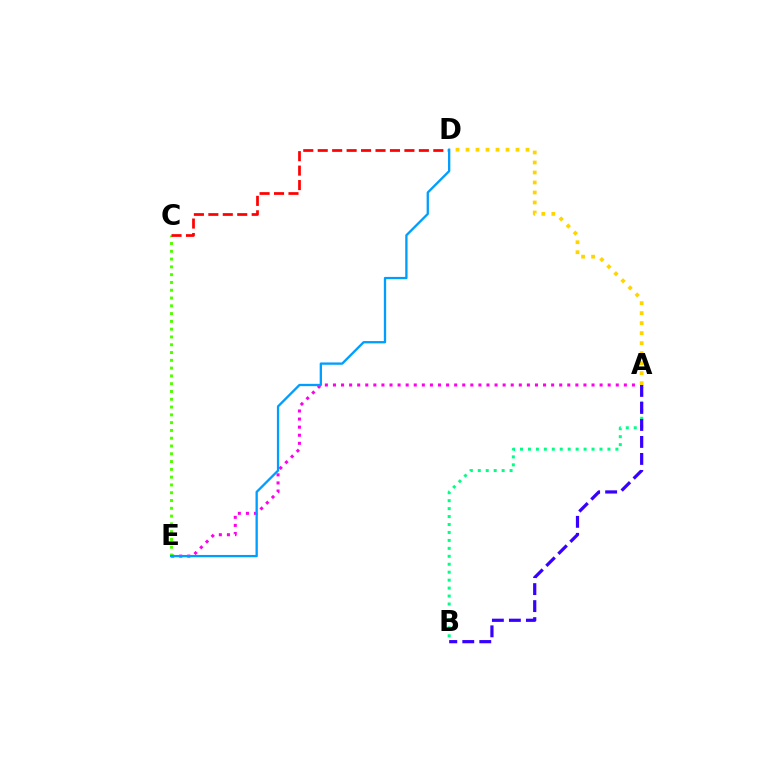{('A', 'E'): [{'color': '#ff00ed', 'line_style': 'dotted', 'thickness': 2.2}], ('C', 'E'): [{'color': '#4fff00', 'line_style': 'dotted', 'thickness': 2.12}], ('C', 'D'): [{'color': '#ff0000', 'line_style': 'dashed', 'thickness': 1.96}], ('A', 'B'): [{'color': '#00ff86', 'line_style': 'dotted', 'thickness': 2.16}, {'color': '#3700ff', 'line_style': 'dashed', 'thickness': 2.31}], ('A', 'D'): [{'color': '#ffd500', 'line_style': 'dotted', 'thickness': 2.72}], ('D', 'E'): [{'color': '#009eff', 'line_style': 'solid', 'thickness': 1.66}]}